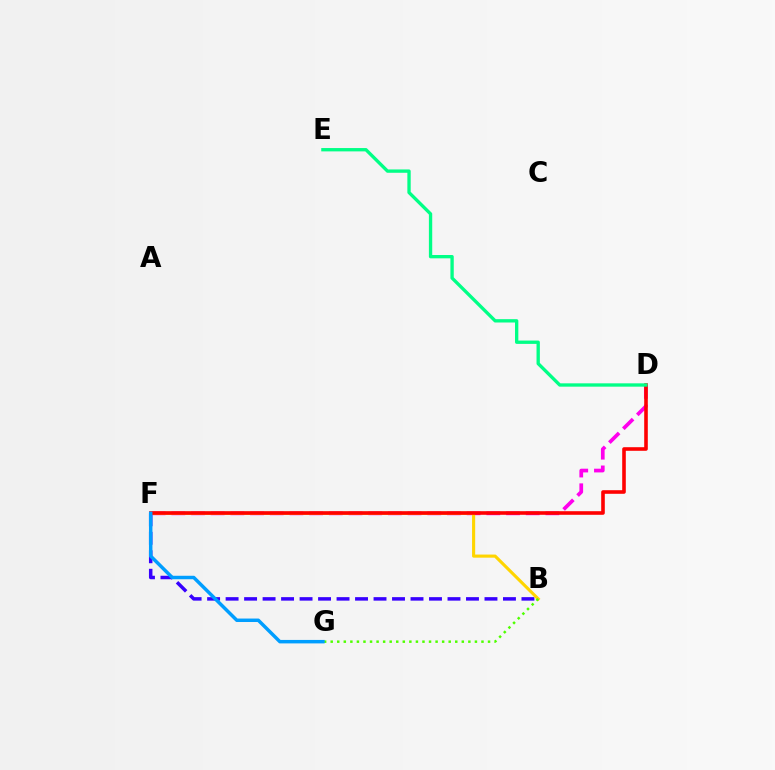{('B', 'F'): [{'color': '#3700ff', 'line_style': 'dashed', 'thickness': 2.51}, {'color': '#ffd500', 'line_style': 'solid', 'thickness': 2.24}], ('D', 'F'): [{'color': '#ff00ed', 'line_style': 'dashed', 'thickness': 2.67}, {'color': '#ff0000', 'line_style': 'solid', 'thickness': 2.59}], ('D', 'E'): [{'color': '#00ff86', 'line_style': 'solid', 'thickness': 2.4}], ('B', 'G'): [{'color': '#4fff00', 'line_style': 'dotted', 'thickness': 1.78}], ('F', 'G'): [{'color': '#009eff', 'line_style': 'solid', 'thickness': 2.5}]}